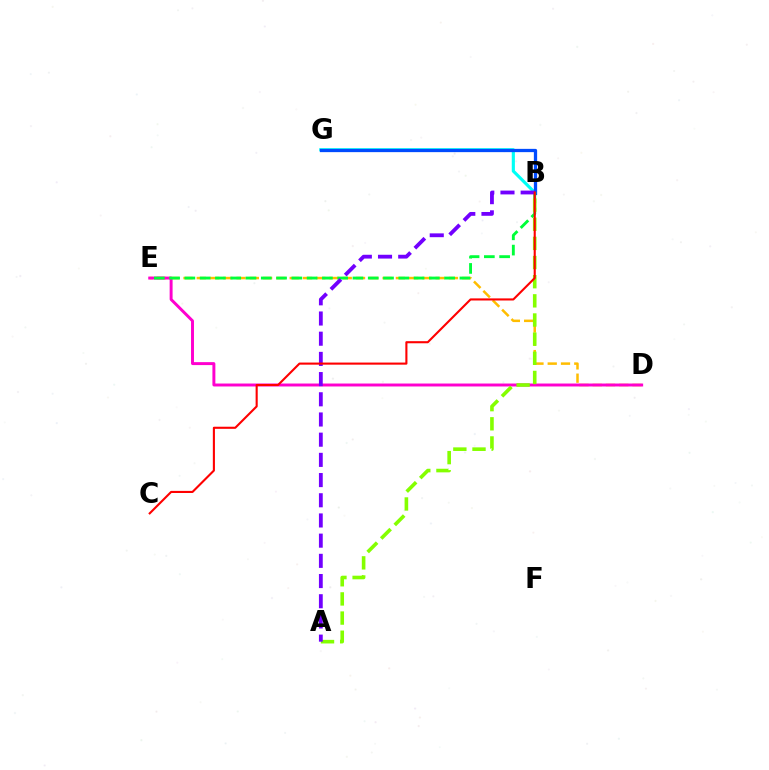{('D', 'E'): [{'color': '#ffbd00', 'line_style': 'dashed', 'thickness': 1.8}, {'color': '#ff00cf', 'line_style': 'solid', 'thickness': 2.12}], ('B', 'G'): [{'color': '#00fff6', 'line_style': 'solid', 'thickness': 2.26}, {'color': '#004bff', 'line_style': 'solid', 'thickness': 2.36}], ('B', 'E'): [{'color': '#00ff39', 'line_style': 'dashed', 'thickness': 2.08}], ('A', 'B'): [{'color': '#84ff00', 'line_style': 'dashed', 'thickness': 2.6}, {'color': '#7200ff', 'line_style': 'dashed', 'thickness': 2.74}], ('B', 'C'): [{'color': '#ff0000', 'line_style': 'solid', 'thickness': 1.52}]}